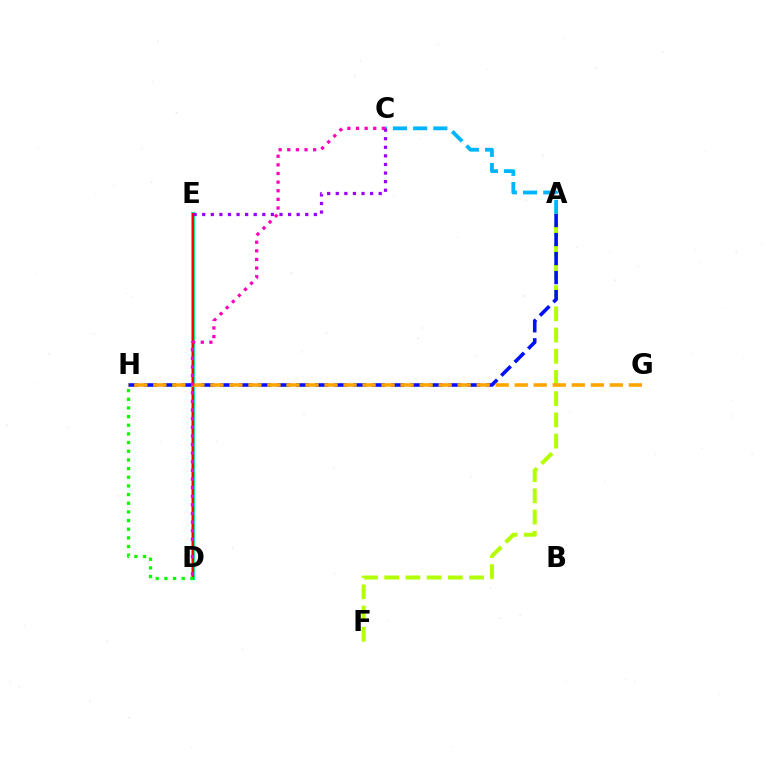{('D', 'E'): [{'color': '#00ff9d', 'line_style': 'solid', 'thickness': 2.86}, {'color': '#ff0000', 'line_style': 'solid', 'thickness': 1.51}], ('A', 'F'): [{'color': '#b3ff00', 'line_style': 'dashed', 'thickness': 2.88}], ('A', 'H'): [{'color': '#0010ff', 'line_style': 'dashed', 'thickness': 2.58}], ('A', 'C'): [{'color': '#00b5ff', 'line_style': 'dashed', 'thickness': 2.74}], ('G', 'H'): [{'color': '#ffa500', 'line_style': 'dashed', 'thickness': 2.58}], ('C', 'E'): [{'color': '#9b00ff', 'line_style': 'dotted', 'thickness': 2.33}], ('D', 'H'): [{'color': '#08ff00', 'line_style': 'dotted', 'thickness': 2.35}], ('C', 'D'): [{'color': '#ff00bd', 'line_style': 'dotted', 'thickness': 2.34}]}